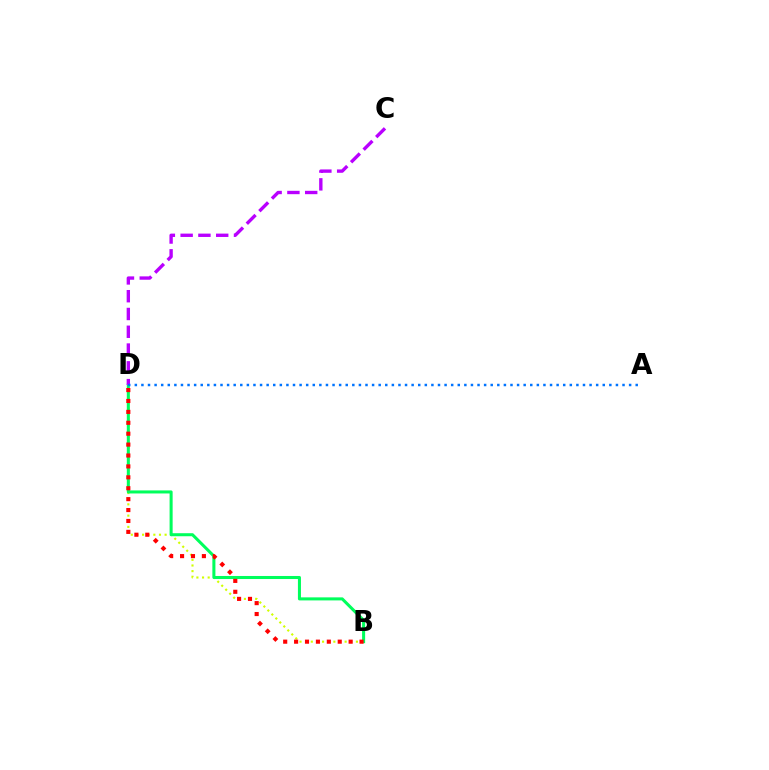{('B', 'D'): [{'color': '#d1ff00', 'line_style': 'dotted', 'thickness': 1.53}, {'color': '#00ff5c', 'line_style': 'solid', 'thickness': 2.19}, {'color': '#ff0000', 'line_style': 'dotted', 'thickness': 2.96}], ('C', 'D'): [{'color': '#b900ff', 'line_style': 'dashed', 'thickness': 2.42}], ('A', 'D'): [{'color': '#0074ff', 'line_style': 'dotted', 'thickness': 1.79}]}